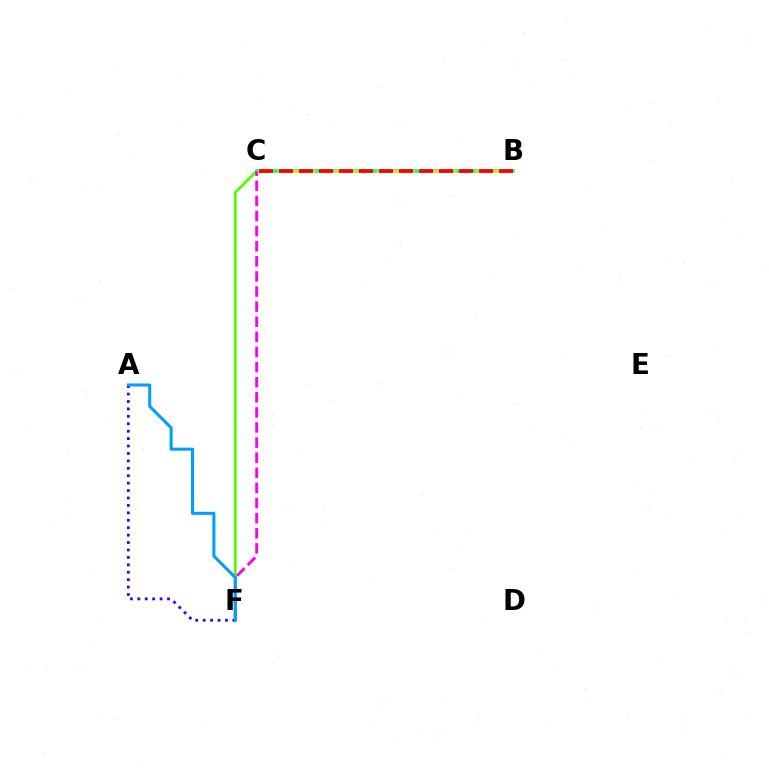{('C', 'F'): [{'color': '#4fff00', 'line_style': 'solid', 'thickness': 2.01}, {'color': '#ff00ed', 'line_style': 'dashed', 'thickness': 2.05}], ('B', 'C'): [{'color': '#00ff86', 'line_style': 'solid', 'thickness': 2.53}, {'color': '#ffd500', 'line_style': 'dashed', 'thickness': 1.92}, {'color': '#ff0000', 'line_style': 'dashed', 'thickness': 2.72}], ('A', 'F'): [{'color': '#3700ff', 'line_style': 'dotted', 'thickness': 2.02}, {'color': '#009eff', 'line_style': 'solid', 'thickness': 2.2}]}